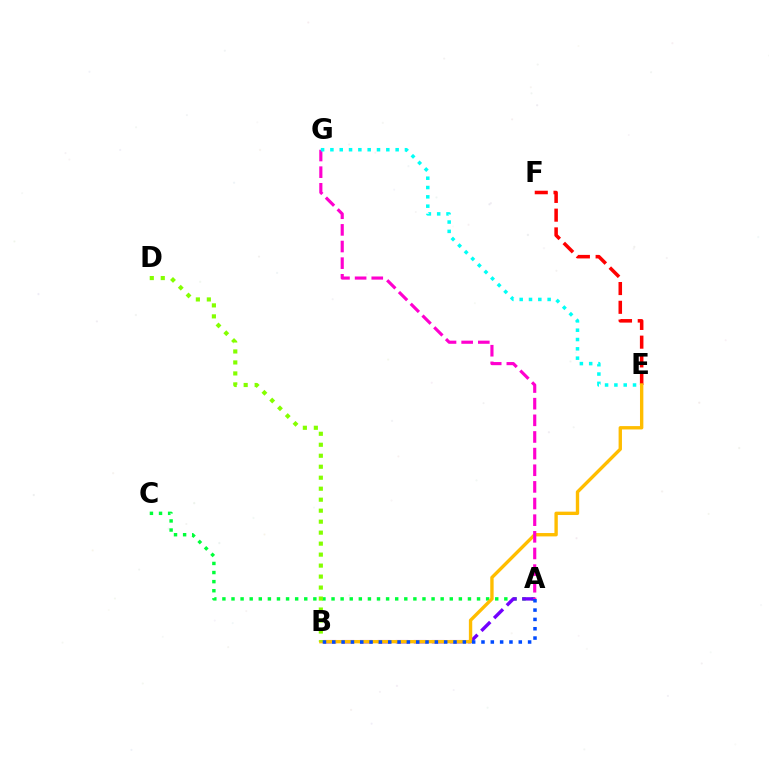{('A', 'C'): [{'color': '#00ff39', 'line_style': 'dotted', 'thickness': 2.47}], ('E', 'F'): [{'color': '#ff0000', 'line_style': 'dashed', 'thickness': 2.55}], ('A', 'B'): [{'color': '#7200ff', 'line_style': 'dashed', 'thickness': 2.45}, {'color': '#004bff', 'line_style': 'dotted', 'thickness': 2.53}], ('B', 'E'): [{'color': '#ffbd00', 'line_style': 'solid', 'thickness': 2.42}], ('A', 'G'): [{'color': '#ff00cf', 'line_style': 'dashed', 'thickness': 2.26}], ('E', 'G'): [{'color': '#00fff6', 'line_style': 'dotted', 'thickness': 2.53}], ('B', 'D'): [{'color': '#84ff00', 'line_style': 'dotted', 'thickness': 2.98}]}